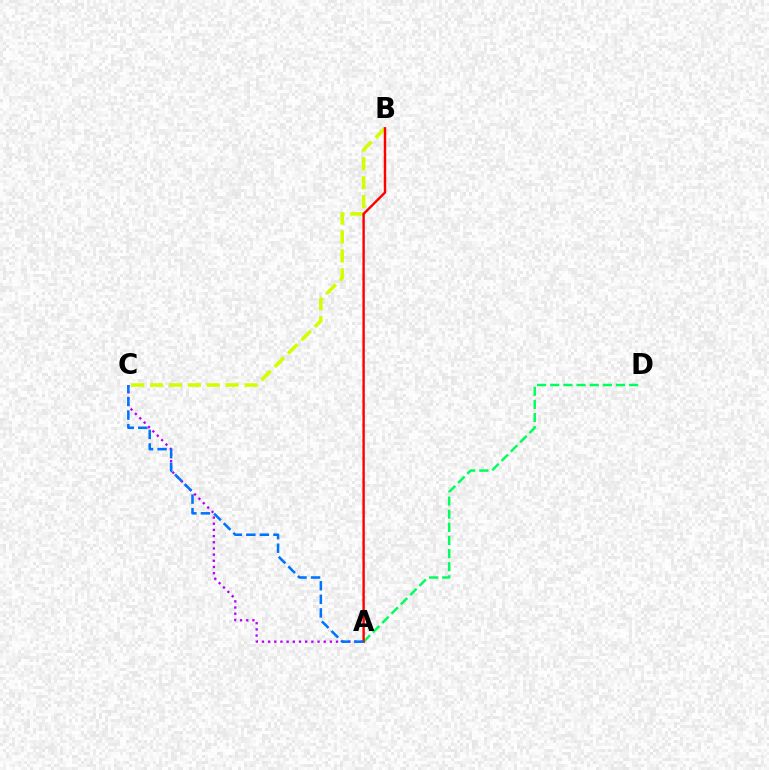{('A', 'C'): [{'color': '#b900ff', 'line_style': 'dotted', 'thickness': 1.68}, {'color': '#0074ff', 'line_style': 'dashed', 'thickness': 1.84}], ('A', 'D'): [{'color': '#00ff5c', 'line_style': 'dashed', 'thickness': 1.79}], ('B', 'C'): [{'color': '#d1ff00', 'line_style': 'dashed', 'thickness': 2.57}], ('A', 'B'): [{'color': '#ff0000', 'line_style': 'solid', 'thickness': 1.74}]}